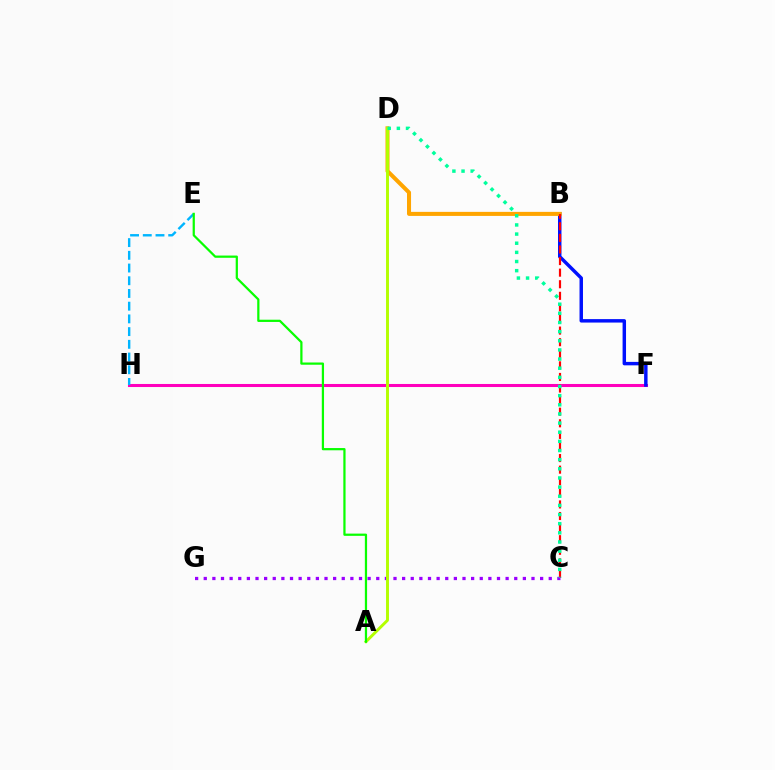{('F', 'H'): [{'color': '#ff00bd', 'line_style': 'solid', 'thickness': 2.2}], ('B', 'F'): [{'color': '#0010ff', 'line_style': 'solid', 'thickness': 2.48}], ('B', 'D'): [{'color': '#ffa500', 'line_style': 'solid', 'thickness': 2.91}], ('E', 'H'): [{'color': '#00b5ff', 'line_style': 'dashed', 'thickness': 1.73}], ('B', 'C'): [{'color': '#ff0000', 'line_style': 'dashed', 'thickness': 1.57}], ('C', 'G'): [{'color': '#9b00ff', 'line_style': 'dotted', 'thickness': 2.34}], ('A', 'D'): [{'color': '#b3ff00', 'line_style': 'solid', 'thickness': 2.11}], ('A', 'E'): [{'color': '#08ff00', 'line_style': 'solid', 'thickness': 1.61}], ('C', 'D'): [{'color': '#00ff9d', 'line_style': 'dotted', 'thickness': 2.48}]}